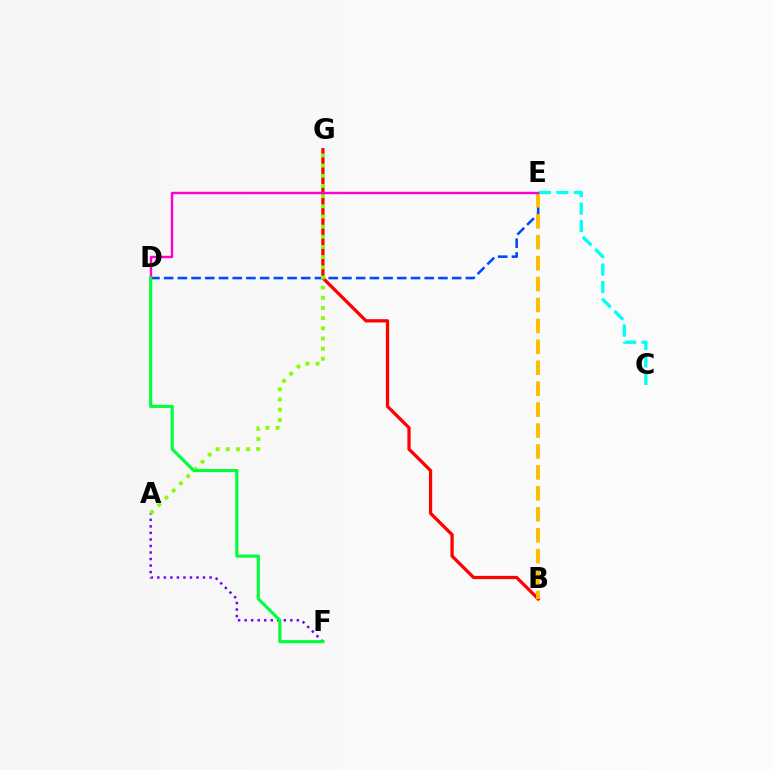{('A', 'F'): [{'color': '#7200ff', 'line_style': 'dotted', 'thickness': 1.77}], ('D', 'E'): [{'color': '#004bff', 'line_style': 'dashed', 'thickness': 1.86}, {'color': '#ff00cf', 'line_style': 'solid', 'thickness': 1.73}], ('B', 'G'): [{'color': '#ff0000', 'line_style': 'solid', 'thickness': 2.35}], ('B', 'E'): [{'color': '#ffbd00', 'line_style': 'dashed', 'thickness': 2.84}], ('A', 'G'): [{'color': '#84ff00', 'line_style': 'dotted', 'thickness': 2.76}], ('C', 'E'): [{'color': '#00fff6', 'line_style': 'dashed', 'thickness': 2.37}], ('D', 'F'): [{'color': '#00ff39', 'line_style': 'solid', 'thickness': 2.24}]}